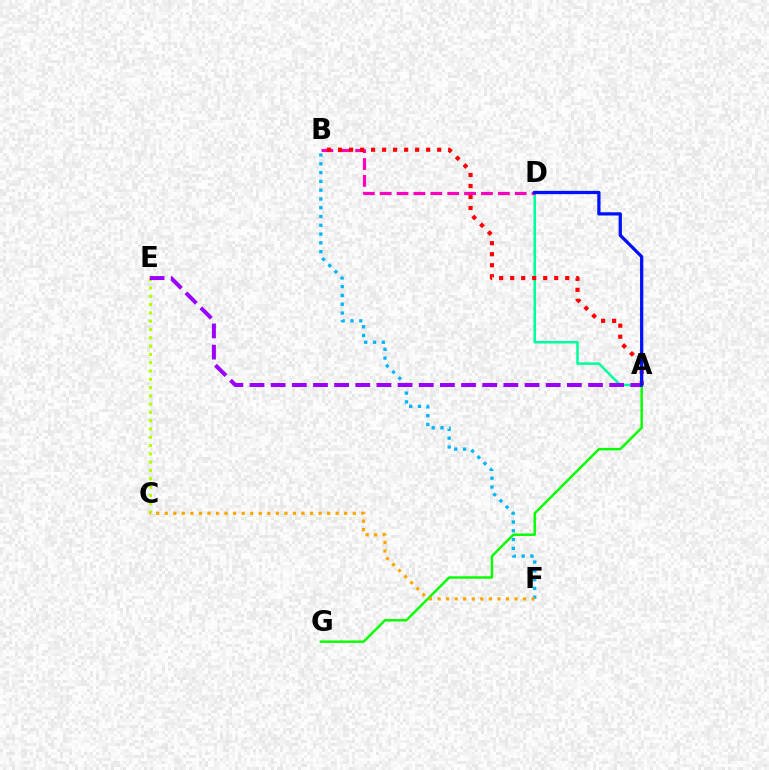{('A', 'D'): [{'color': '#00ff9d', 'line_style': 'solid', 'thickness': 1.82}, {'color': '#0010ff', 'line_style': 'solid', 'thickness': 2.34}], ('B', 'D'): [{'color': '#ff00bd', 'line_style': 'dashed', 'thickness': 2.29}], ('A', 'G'): [{'color': '#08ff00', 'line_style': 'solid', 'thickness': 1.77}], ('B', 'F'): [{'color': '#00b5ff', 'line_style': 'dotted', 'thickness': 2.39}], ('C', 'E'): [{'color': '#b3ff00', 'line_style': 'dotted', 'thickness': 2.25}], ('A', 'B'): [{'color': '#ff0000', 'line_style': 'dotted', 'thickness': 2.99}], ('A', 'E'): [{'color': '#9b00ff', 'line_style': 'dashed', 'thickness': 2.87}], ('C', 'F'): [{'color': '#ffa500', 'line_style': 'dotted', 'thickness': 2.32}]}